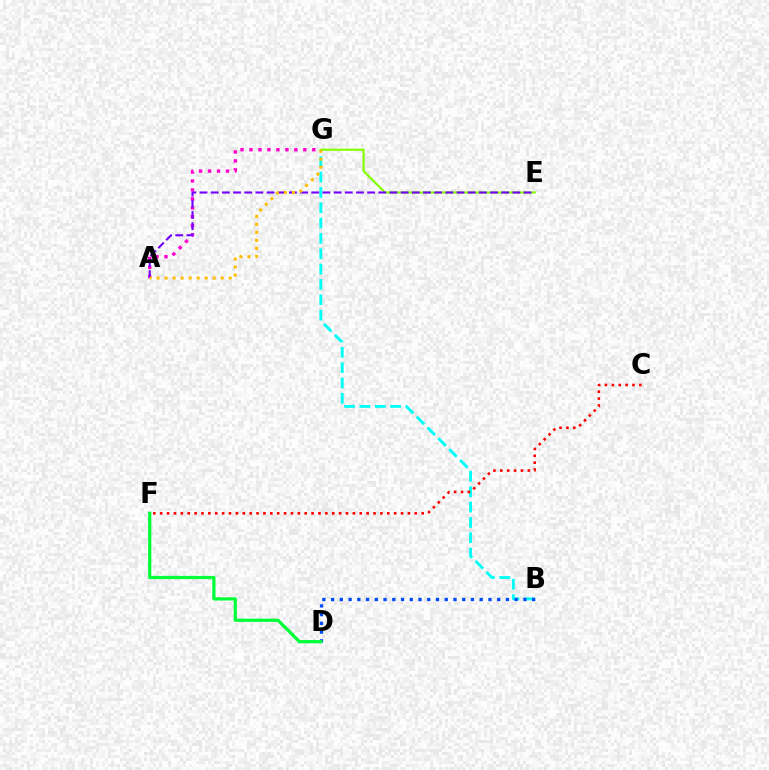{('B', 'G'): [{'color': '#00fff6', 'line_style': 'dashed', 'thickness': 2.08}], ('B', 'D'): [{'color': '#004bff', 'line_style': 'dotted', 'thickness': 2.38}], ('A', 'G'): [{'color': '#ff00cf', 'line_style': 'dotted', 'thickness': 2.44}, {'color': '#ffbd00', 'line_style': 'dotted', 'thickness': 2.18}], ('E', 'G'): [{'color': '#84ff00', 'line_style': 'solid', 'thickness': 1.55}], ('D', 'F'): [{'color': '#00ff39', 'line_style': 'solid', 'thickness': 2.32}], ('A', 'E'): [{'color': '#7200ff', 'line_style': 'dashed', 'thickness': 1.52}], ('C', 'F'): [{'color': '#ff0000', 'line_style': 'dotted', 'thickness': 1.87}]}